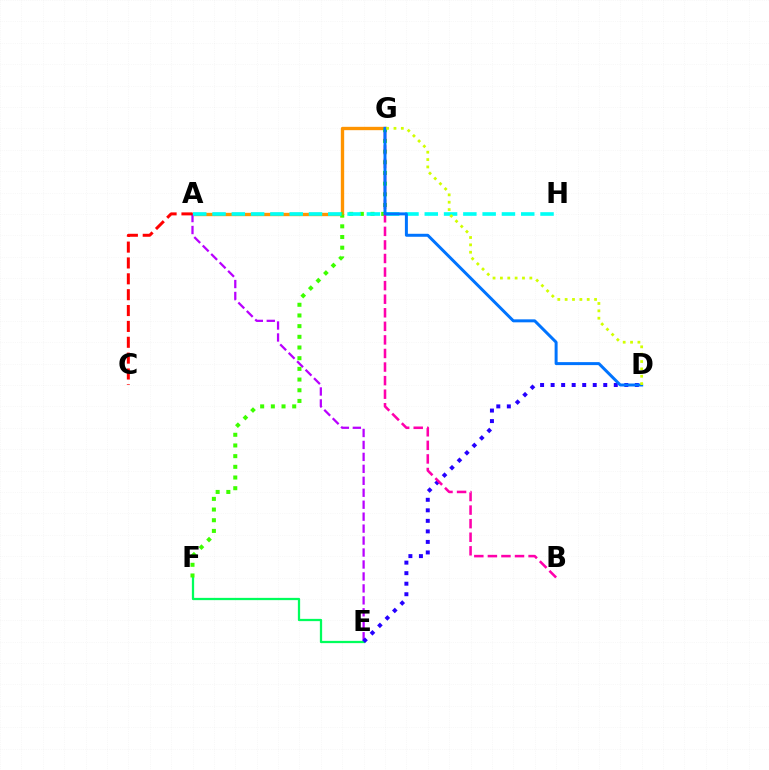{('E', 'F'): [{'color': '#00ff5c', 'line_style': 'solid', 'thickness': 1.63}], ('A', 'G'): [{'color': '#ff9400', 'line_style': 'solid', 'thickness': 2.41}], ('A', 'E'): [{'color': '#b900ff', 'line_style': 'dashed', 'thickness': 1.62}], ('A', 'C'): [{'color': '#ff0000', 'line_style': 'dashed', 'thickness': 2.15}], ('D', 'E'): [{'color': '#2500ff', 'line_style': 'dotted', 'thickness': 2.86}], ('F', 'G'): [{'color': '#3dff00', 'line_style': 'dotted', 'thickness': 2.9}], ('A', 'H'): [{'color': '#00fff6', 'line_style': 'dashed', 'thickness': 2.62}], ('B', 'G'): [{'color': '#ff00ac', 'line_style': 'dashed', 'thickness': 1.84}], ('D', 'G'): [{'color': '#0074ff', 'line_style': 'solid', 'thickness': 2.15}, {'color': '#d1ff00', 'line_style': 'dotted', 'thickness': 2.0}]}